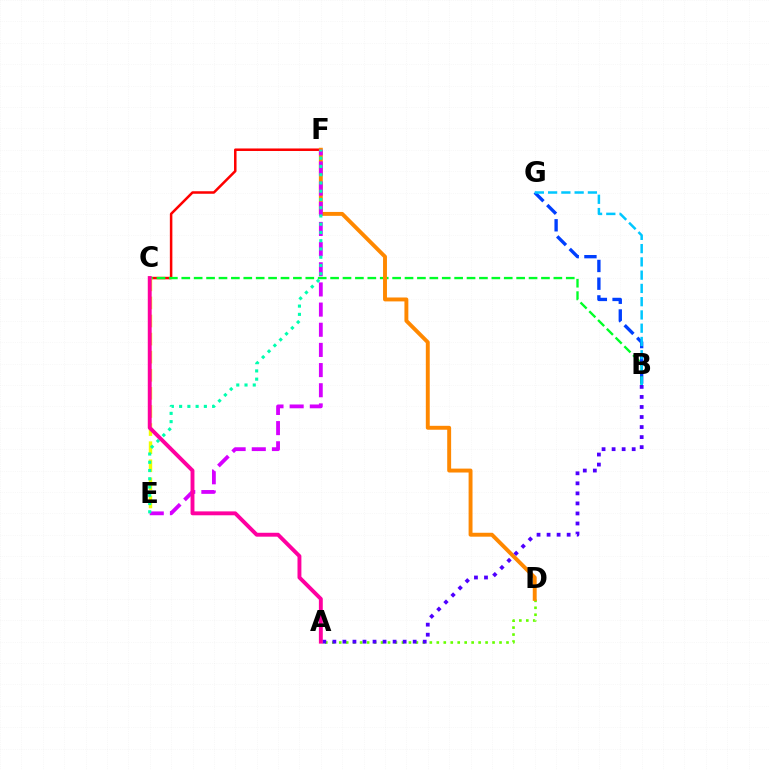{('C', 'F'): [{'color': '#ff0000', 'line_style': 'solid', 'thickness': 1.81}], ('B', 'G'): [{'color': '#003fff', 'line_style': 'dashed', 'thickness': 2.41}, {'color': '#00c7ff', 'line_style': 'dashed', 'thickness': 1.8}], ('B', 'C'): [{'color': '#00ff27', 'line_style': 'dashed', 'thickness': 1.68}], ('A', 'D'): [{'color': '#66ff00', 'line_style': 'dotted', 'thickness': 1.89}], ('C', 'E'): [{'color': '#eeff00', 'line_style': 'dashed', 'thickness': 2.46}], ('D', 'F'): [{'color': '#ff8800', 'line_style': 'solid', 'thickness': 2.82}], ('A', 'B'): [{'color': '#4f00ff', 'line_style': 'dotted', 'thickness': 2.73}], ('E', 'F'): [{'color': '#d600ff', 'line_style': 'dashed', 'thickness': 2.74}, {'color': '#00ffaf', 'line_style': 'dotted', 'thickness': 2.24}], ('A', 'C'): [{'color': '#ff00a0', 'line_style': 'solid', 'thickness': 2.81}]}